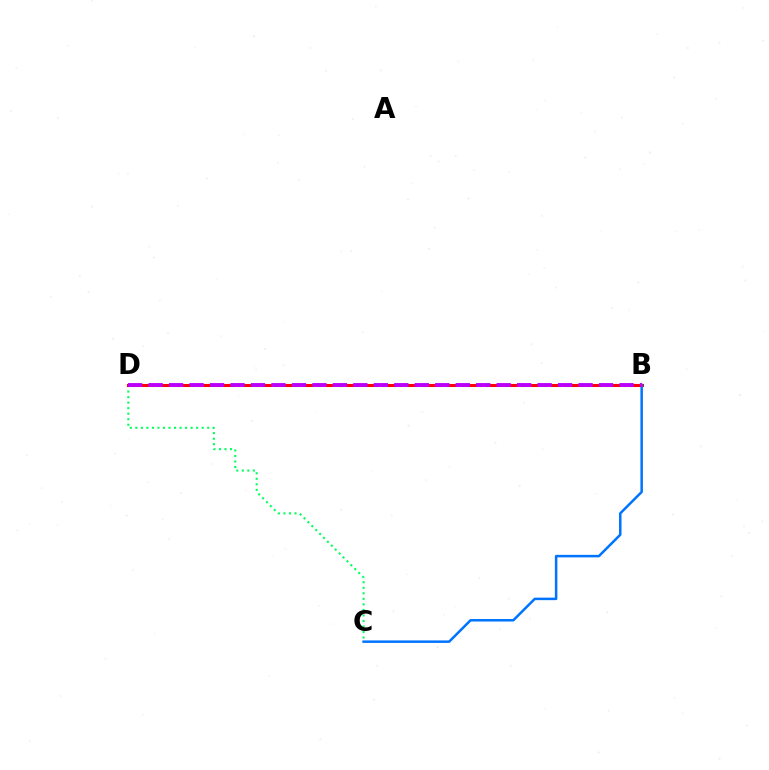{('C', 'D'): [{'color': '#00ff5c', 'line_style': 'dotted', 'thickness': 1.5}], ('B', 'D'): [{'color': '#d1ff00', 'line_style': 'dotted', 'thickness': 2.18}, {'color': '#ff0000', 'line_style': 'solid', 'thickness': 2.2}, {'color': '#b900ff', 'line_style': 'dashed', 'thickness': 2.78}], ('B', 'C'): [{'color': '#0074ff', 'line_style': 'solid', 'thickness': 1.8}]}